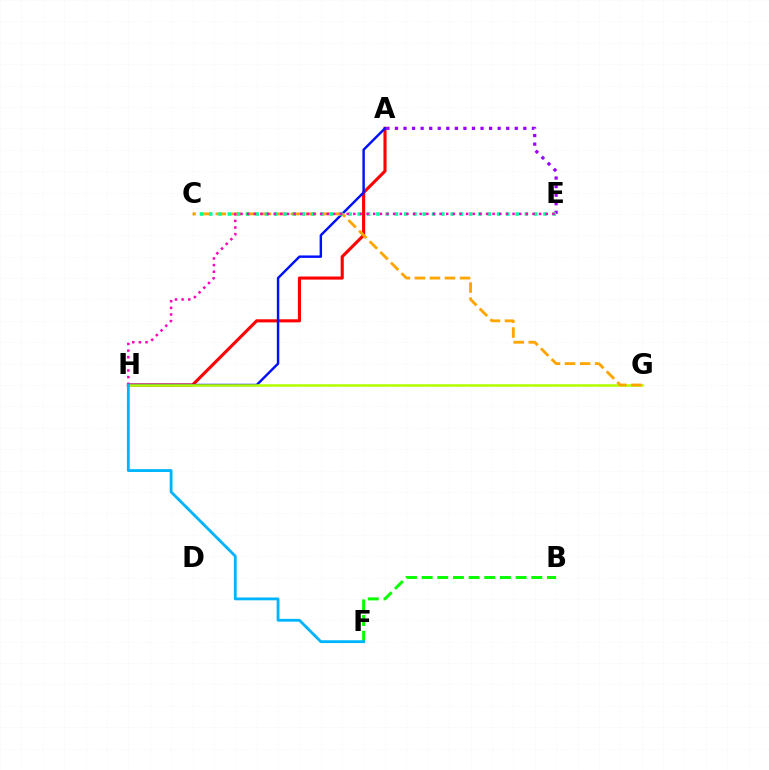{('A', 'H'): [{'color': '#ff0000', 'line_style': 'solid', 'thickness': 2.23}, {'color': '#0010ff', 'line_style': 'solid', 'thickness': 1.76}], ('G', 'H'): [{'color': '#b3ff00', 'line_style': 'solid', 'thickness': 1.83}], ('B', 'F'): [{'color': '#08ff00', 'line_style': 'dashed', 'thickness': 2.13}], ('A', 'E'): [{'color': '#9b00ff', 'line_style': 'dotted', 'thickness': 2.33}], ('C', 'G'): [{'color': '#ffa500', 'line_style': 'dashed', 'thickness': 2.04}], ('C', 'E'): [{'color': '#00ff9d', 'line_style': 'dotted', 'thickness': 2.52}], ('E', 'H'): [{'color': '#ff00bd', 'line_style': 'dotted', 'thickness': 1.8}], ('F', 'H'): [{'color': '#00b5ff', 'line_style': 'solid', 'thickness': 2.04}]}